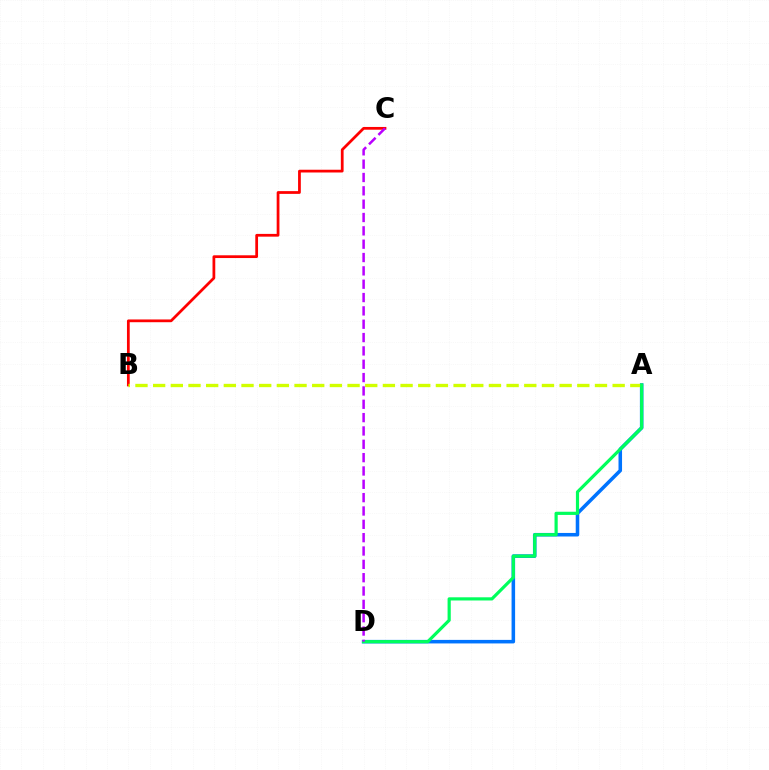{('B', 'C'): [{'color': '#ff0000', 'line_style': 'solid', 'thickness': 1.98}], ('A', 'D'): [{'color': '#0074ff', 'line_style': 'solid', 'thickness': 2.55}, {'color': '#00ff5c', 'line_style': 'solid', 'thickness': 2.29}], ('A', 'B'): [{'color': '#d1ff00', 'line_style': 'dashed', 'thickness': 2.4}], ('C', 'D'): [{'color': '#b900ff', 'line_style': 'dashed', 'thickness': 1.81}]}